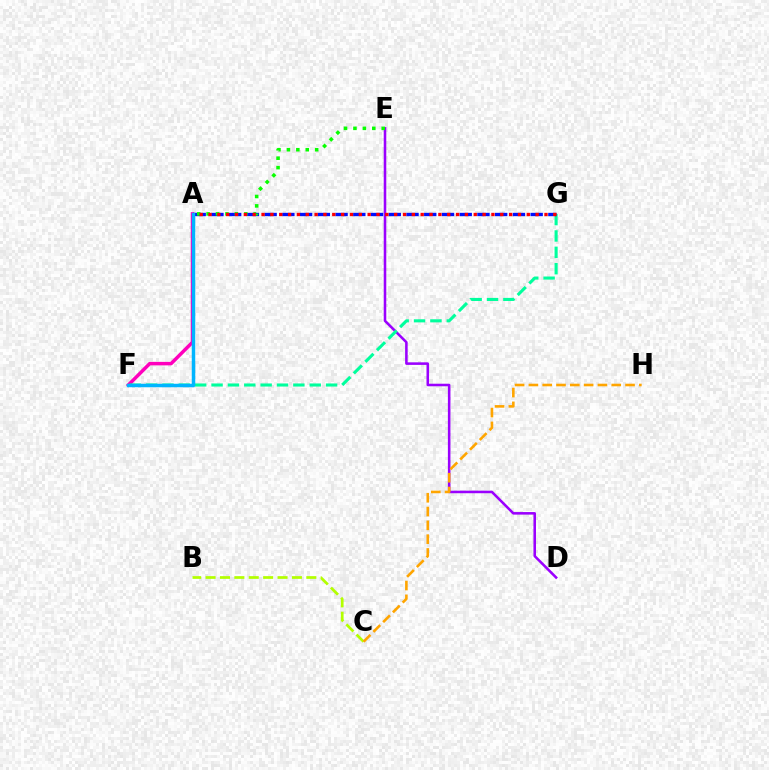{('D', 'E'): [{'color': '#9b00ff', 'line_style': 'solid', 'thickness': 1.84}], ('A', 'F'): [{'color': '#ff00bd', 'line_style': 'solid', 'thickness': 2.51}, {'color': '#00b5ff', 'line_style': 'solid', 'thickness': 2.5}], ('F', 'G'): [{'color': '#00ff9d', 'line_style': 'dashed', 'thickness': 2.22}], ('B', 'C'): [{'color': '#b3ff00', 'line_style': 'dashed', 'thickness': 1.96}], ('A', 'G'): [{'color': '#0010ff', 'line_style': 'dashed', 'thickness': 2.41}, {'color': '#ff0000', 'line_style': 'dotted', 'thickness': 2.4}], ('A', 'E'): [{'color': '#08ff00', 'line_style': 'dotted', 'thickness': 2.56}], ('C', 'H'): [{'color': '#ffa500', 'line_style': 'dashed', 'thickness': 1.88}]}